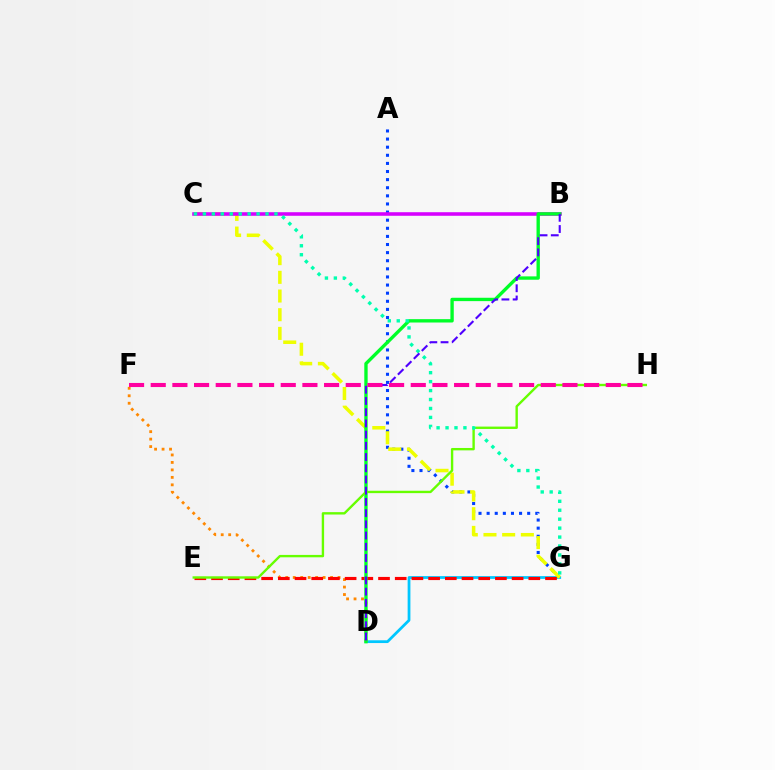{('A', 'G'): [{'color': '#003fff', 'line_style': 'dotted', 'thickness': 2.2}], ('D', 'G'): [{'color': '#00c7ff', 'line_style': 'solid', 'thickness': 1.99}], ('C', 'G'): [{'color': '#eeff00', 'line_style': 'dashed', 'thickness': 2.54}, {'color': '#00ffaf', 'line_style': 'dotted', 'thickness': 2.43}], ('D', 'F'): [{'color': '#ff8800', 'line_style': 'dotted', 'thickness': 2.03}], ('E', 'G'): [{'color': '#ff0000', 'line_style': 'dashed', 'thickness': 2.27}], ('B', 'C'): [{'color': '#d600ff', 'line_style': 'solid', 'thickness': 2.57}], ('B', 'D'): [{'color': '#00ff27', 'line_style': 'solid', 'thickness': 2.42}, {'color': '#4f00ff', 'line_style': 'dashed', 'thickness': 1.52}], ('E', 'H'): [{'color': '#66ff00', 'line_style': 'solid', 'thickness': 1.71}], ('F', 'H'): [{'color': '#ff00a0', 'line_style': 'dashed', 'thickness': 2.94}]}